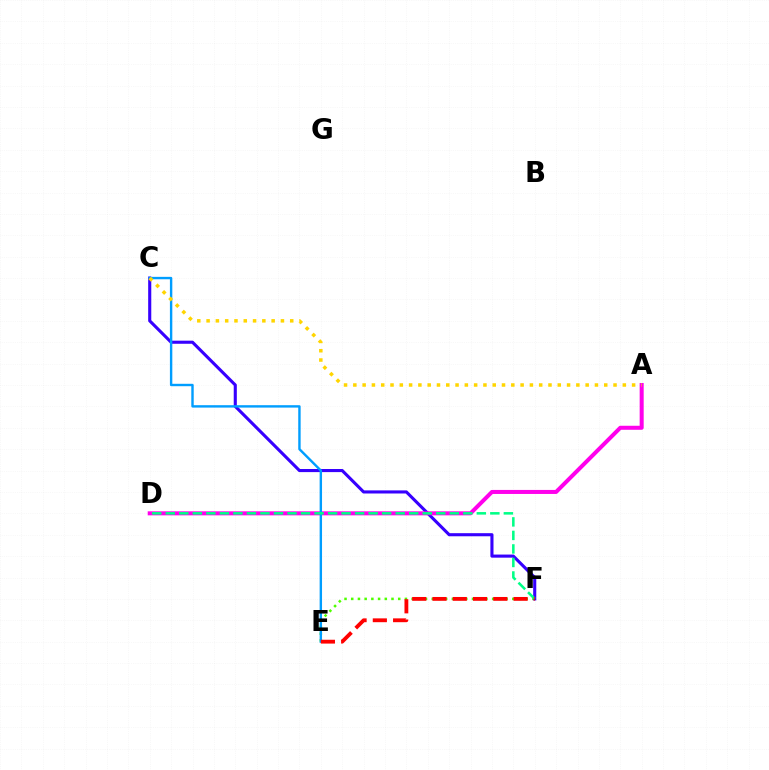{('E', 'F'): [{'color': '#4fff00', 'line_style': 'dotted', 'thickness': 1.82}, {'color': '#ff0000', 'line_style': 'dashed', 'thickness': 2.75}], ('C', 'F'): [{'color': '#3700ff', 'line_style': 'solid', 'thickness': 2.23}], ('A', 'D'): [{'color': '#ff00ed', 'line_style': 'solid', 'thickness': 2.9}], ('C', 'E'): [{'color': '#009eff', 'line_style': 'solid', 'thickness': 1.73}], ('D', 'F'): [{'color': '#00ff86', 'line_style': 'dashed', 'thickness': 1.84}], ('A', 'C'): [{'color': '#ffd500', 'line_style': 'dotted', 'thickness': 2.52}]}